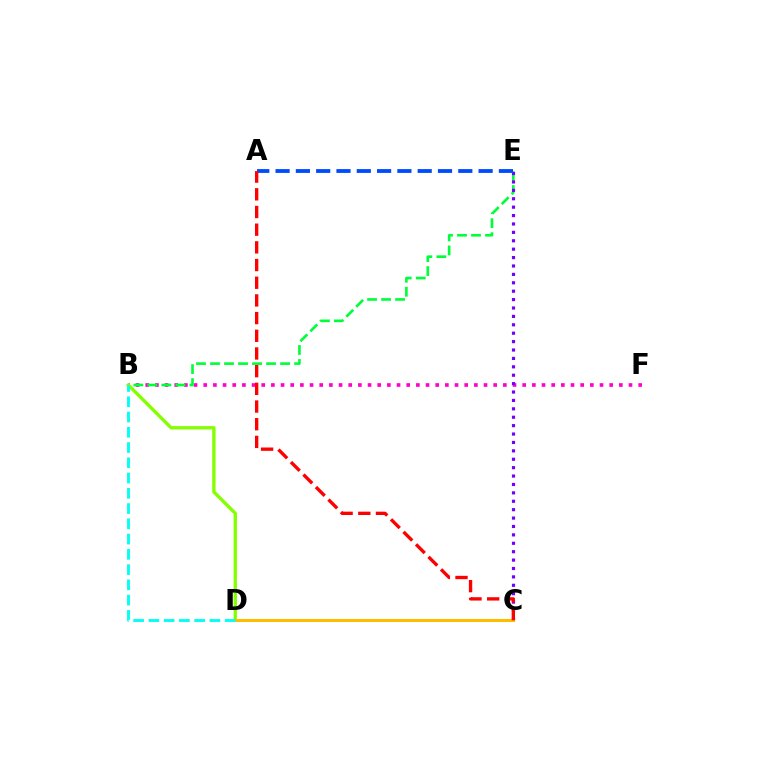{('B', 'F'): [{'color': '#ff00cf', 'line_style': 'dotted', 'thickness': 2.63}], ('B', 'E'): [{'color': '#00ff39', 'line_style': 'dashed', 'thickness': 1.9}], ('B', 'D'): [{'color': '#84ff00', 'line_style': 'solid', 'thickness': 2.41}, {'color': '#00fff6', 'line_style': 'dashed', 'thickness': 2.07}], ('C', 'E'): [{'color': '#7200ff', 'line_style': 'dotted', 'thickness': 2.28}], ('C', 'D'): [{'color': '#ffbd00', 'line_style': 'solid', 'thickness': 2.18}], ('A', 'E'): [{'color': '#004bff', 'line_style': 'dashed', 'thickness': 2.76}], ('A', 'C'): [{'color': '#ff0000', 'line_style': 'dashed', 'thickness': 2.4}]}